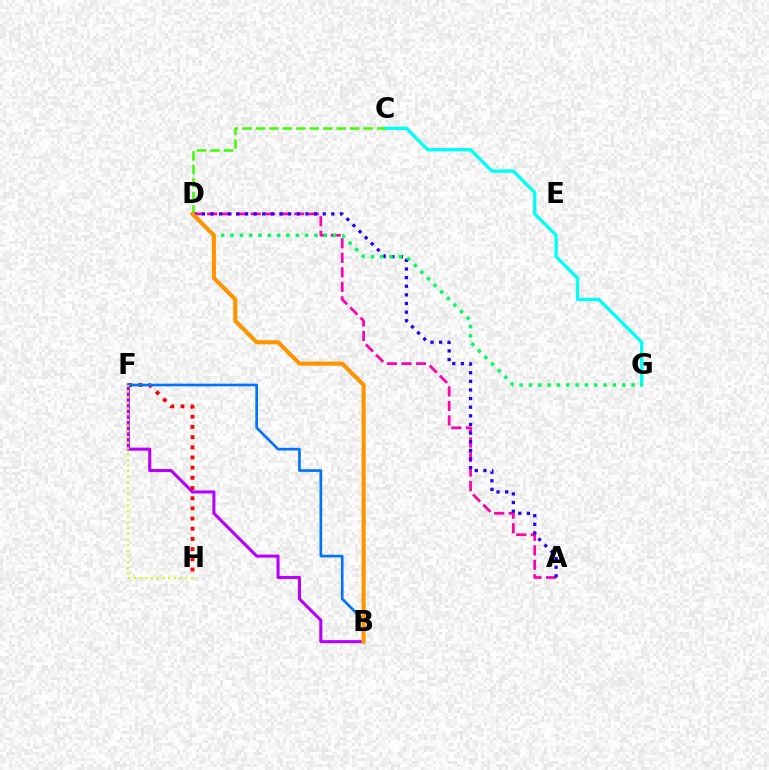{('A', 'D'): [{'color': '#ff00ac', 'line_style': 'dashed', 'thickness': 1.97}, {'color': '#2500ff', 'line_style': 'dotted', 'thickness': 2.35}], ('C', 'G'): [{'color': '#00fff6', 'line_style': 'solid', 'thickness': 2.38}], ('B', 'F'): [{'color': '#b900ff', 'line_style': 'solid', 'thickness': 2.22}, {'color': '#0074ff', 'line_style': 'solid', 'thickness': 1.92}], ('F', 'H'): [{'color': '#ff0000', 'line_style': 'dotted', 'thickness': 2.77}, {'color': '#d1ff00', 'line_style': 'dotted', 'thickness': 1.55}], ('C', 'D'): [{'color': '#3dff00', 'line_style': 'dashed', 'thickness': 1.83}], ('D', 'G'): [{'color': '#00ff5c', 'line_style': 'dotted', 'thickness': 2.53}], ('B', 'D'): [{'color': '#ff9400', 'line_style': 'solid', 'thickness': 2.94}]}